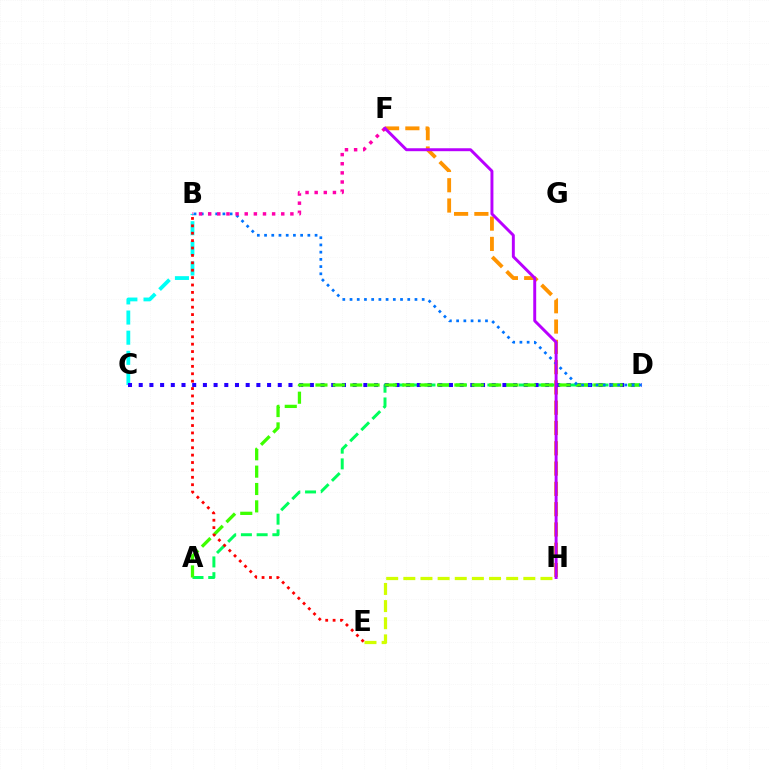{('A', 'D'): [{'color': '#00ff5c', 'line_style': 'dashed', 'thickness': 2.14}, {'color': '#3dff00', 'line_style': 'dashed', 'thickness': 2.36}], ('B', 'C'): [{'color': '#00fff6', 'line_style': 'dashed', 'thickness': 2.74}], ('F', 'H'): [{'color': '#ff9400', 'line_style': 'dashed', 'thickness': 2.76}, {'color': '#b900ff', 'line_style': 'solid', 'thickness': 2.12}], ('C', 'D'): [{'color': '#2500ff', 'line_style': 'dotted', 'thickness': 2.91}], ('E', 'H'): [{'color': '#d1ff00', 'line_style': 'dashed', 'thickness': 2.33}], ('B', 'E'): [{'color': '#ff0000', 'line_style': 'dotted', 'thickness': 2.01}], ('B', 'D'): [{'color': '#0074ff', 'line_style': 'dotted', 'thickness': 1.96}], ('B', 'F'): [{'color': '#ff00ac', 'line_style': 'dotted', 'thickness': 2.48}]}